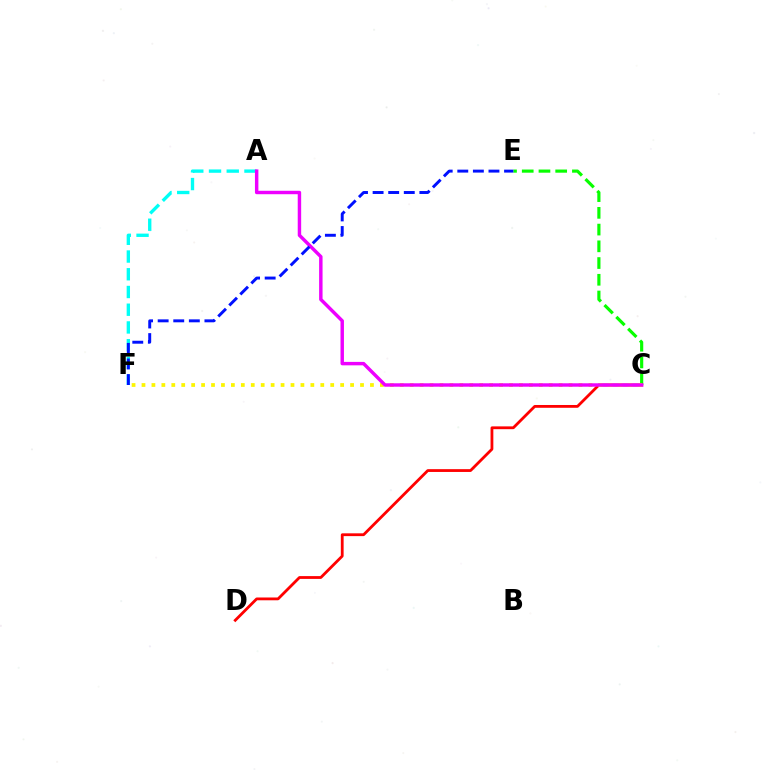{('C', 'D'): [{'color': '#ff0000', 'line_style': 'solid', 'thickness': 2.01}], ('A', 'F'): [{'color': '#00fff6', 'line_style': 'dashed', 'thickness': 2.41}], ('C', 'E'): [{'color': '#08ff00', 'line_style': 'dashed', 'thickness': 2.27}], ('C', 'F'): [{'color': '#fcf500', 'line_style': 'dotted', 'thickness': 2.7}], ('A', 'C'): [{'color': '#ee00ff', 'line_style': 'solid', 'thickness': 2.48}], ('E', 'F'): [{'color': '#0010ff', 'line_style': 'dashed', 'thickness': 2.12}]}